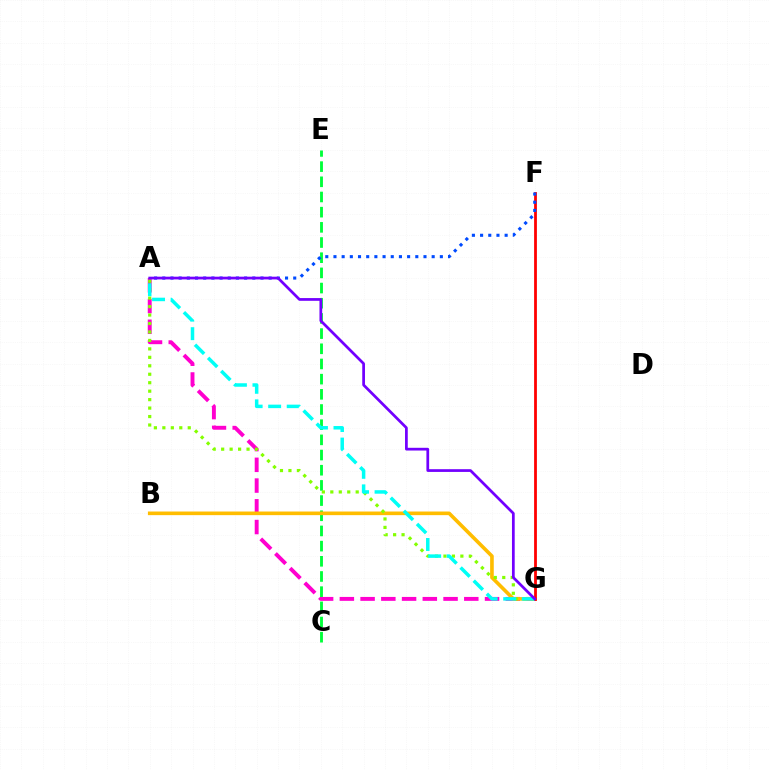{('A', 'G'): [{'color': '#ff00cf', 'line_style': 'dashed', 'thickness': 2.82}, {'color': '#84ff00', 'line_style': 'dotted', 'thickness': 2.3}, {'color': '#00fff6', 'line_style': 'dashed', 'thickness': 2.52}, {'color': '#7200ff', 'line_style': 'solid', 'thickness': 1.97}], ('C', 'E'): [{'color': '#00ff39', 'line_style': 'dashed', 'thickness': 2.06}], ('B', 'G'): [{'color': '#ffbd00', 'line_style': 'solid', 'thickness': 2.61}], ('F', 'G'): [{'color': '#ff0000', 'line_style': 'solid', 'thickness': 2.01}], ('A', 'F'): [{'color': '#004bff', 'line_style': 'dotted', 'thickness': 2.22}]}